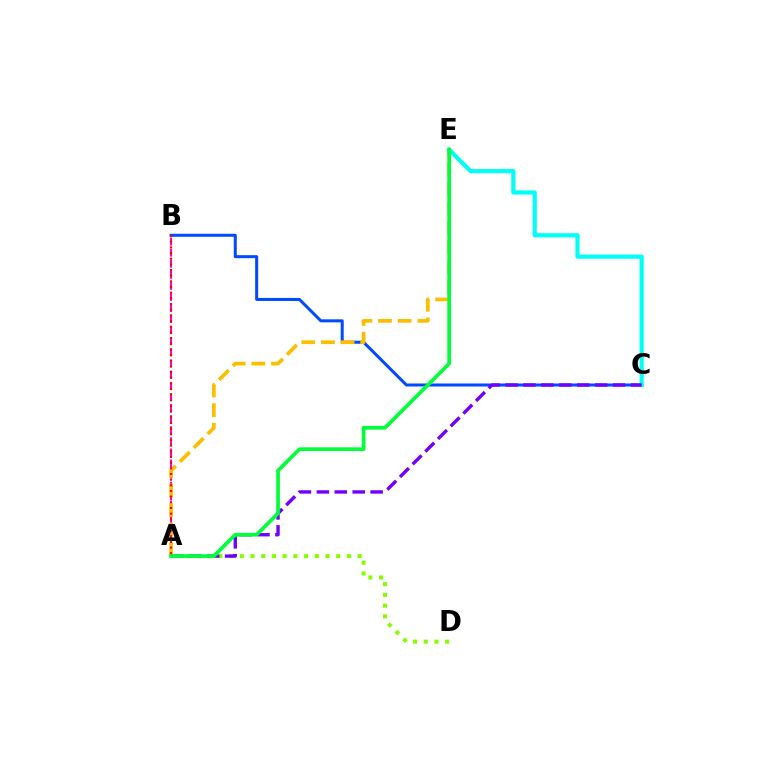{('B', 'C'): [{'color': '#004bff', 'line_style': 'solid', 'thickness': 2.18}], ('A', 'B'): [{'color': '#ff00cf', 'line_style': 'dashed', 'thickness': 1.51}, {'color': '#ff0000', 'line_style': 'dotted', 'thickness': 1.54}], ('A', 'E'): [{'color': '#ffbd00', 'line_style': 'dashed', 'thickness': 2.66}, {'color': '#00ff39', 'line_style': 'solid', 'thickness': 2.66}], ('C', 'E'): [{'color': '#00fff6', 'line_style': 'solid', 'thickness': 3.0}], ('A', 'D'): [{'color': '#84ff00', 'line_style': 'dotted', 'thickness': 2.91}], ('A', 'C'): [{'color': '#7200ff', 'line_style': 'dashed', 'thickness': 2.43}]}